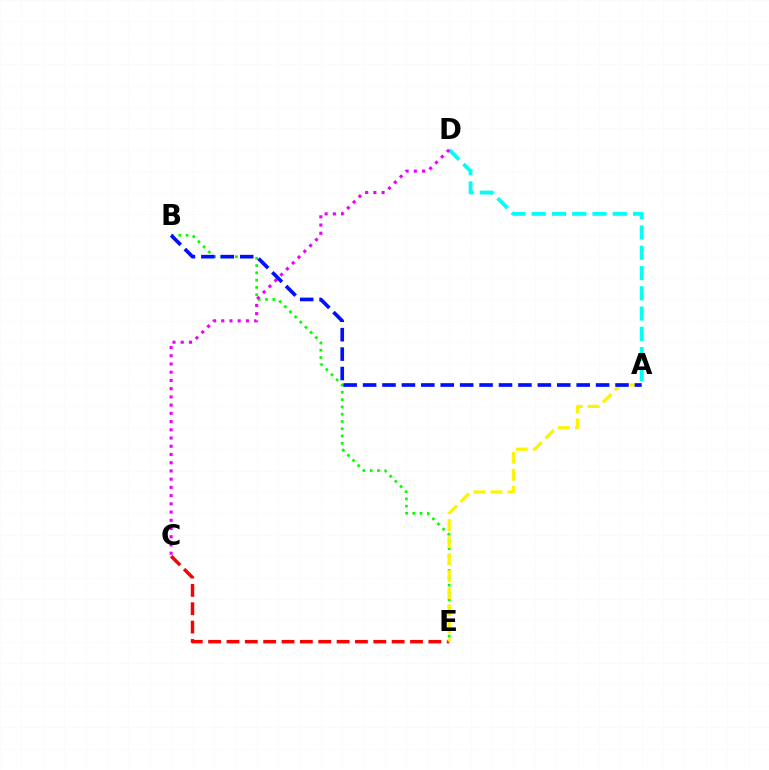{('B', 'E'): [{'color': '#08ff00', 'line_style': 'dotted', 'thickness': 1.98}], ('A', 'D'): [{'color': '#00fff6', 'line_style': 'dashed', 'thickness': 2.75}], ('C', 'E'): [{'color': '#ff0000', 'line_style': 'dashed', 'thickness': 2.49}], ('A', 'E'): [{'color': '#fcf500', 'line_style': 'dashed', 'thickness': 2.31}], ('C', 'D'): [{'color': '#ee00ff', 'line_style': 'dotted', 'thickness': 2.23}], ('A', 'B'): [{'color': '#0010ff', 'line_style': 'dashed', 'thickness': 2.64}]}